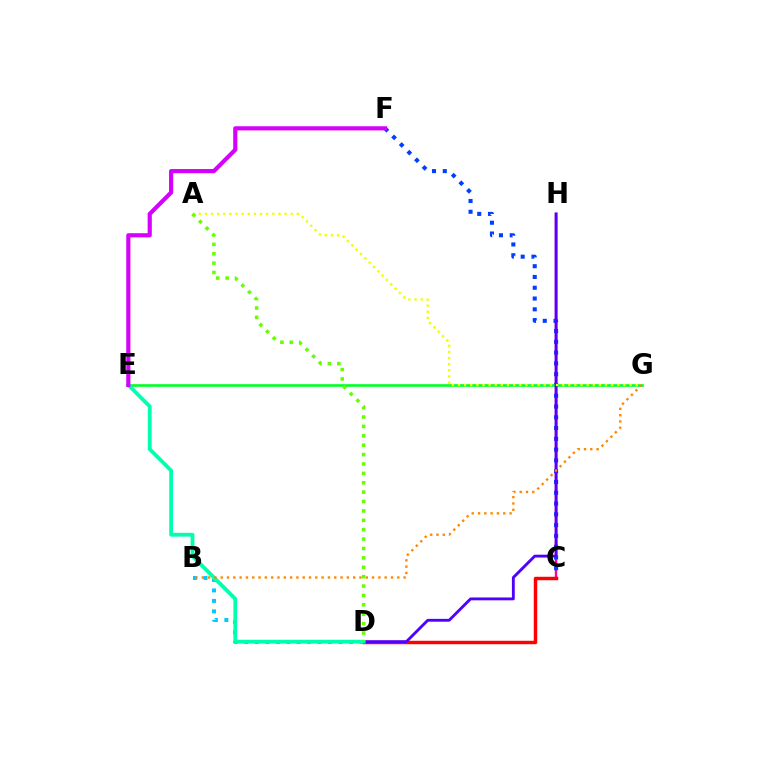{('B', 'D'): [{'color': '#00c7ff', 'line_style': 'dotted', 'thickness': 2.85}], ('C', 'H'): [{'color': '#ff00a0', 'line_style': 'solid', 'thickness': 1.74}], ('C', 'F'): [{'color': '#003fff', 'line_style': 'dotted', 'thickness': 2.93}], ('C', 'D'): [{'color': '#ff0000', 'line_style': 'solid', 'thickness': 2.49}], ('E', 'G'): [{'color': '#00ff27', 'line_style': 'solid', 'thickness': 1.89}], ('D', 'H'): [{'color': '#4f00ff', 'line_style': 'solid', 'thickness': 2.05}], ('D', 'E'): [{'color': '#00ffaf', 'line_style': 'solid', 'thickness': 2.74}], ('E', 'F'): [{'color': '#d600ff', 'line_style': 'solid', 'thickness': 2.99}], ('B', 'G'): [{'color': '#ff8800', 'line_style': 'dotted', 'thickness': 1.71}], ('A', 'G'): [{'color': '#eeff00', 'line_style': 'dotted', 'thickness': 1.66}], ('A', 'D'): [{'color': '#66ff00', 'line_style': 'dotted', 'thickness': 2.55}]}